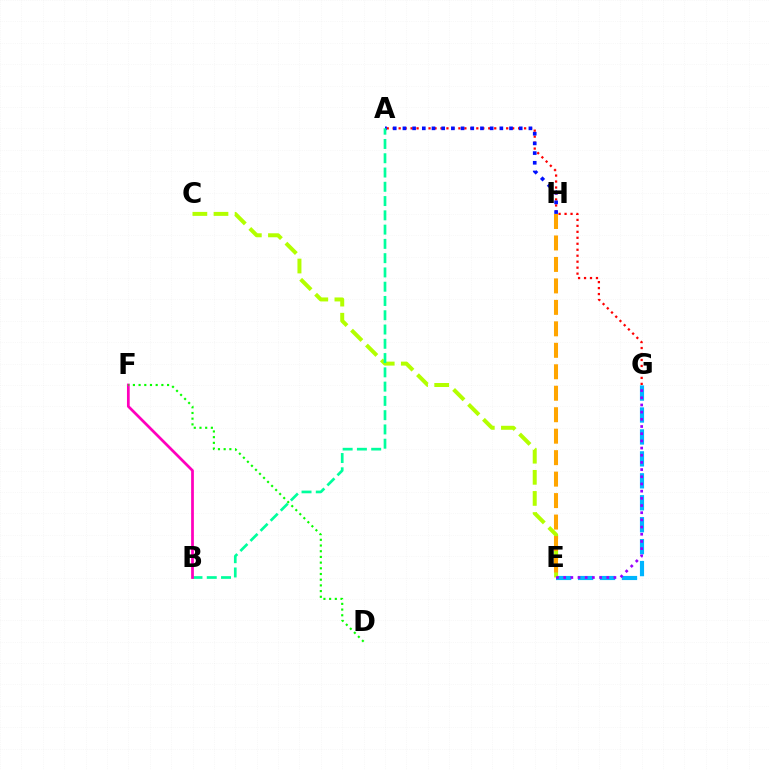{('A', 'G'): [{'color': '#ff0000', 'line_style': 'dotted', 'thickness': 1.62}], ('A', 'H'): [{'color': '#0010ff', 'line_style': 'dotted', 'thickness': 2.63}], ('E', 'G'): [{'color': '#00b5ff', 'line_style': 'dashed', 'thickness': 2.98}, {'color': '#9b00ff', 'line_style': 'dotted', 'thickness': 1.95}], ('C', 'E'): [{'color': '#b3ff00', 'line_style': 'dashed', 'thickness': 2.87}], ('E', 'H'): [{'color': '#ffa500', 'line_style': 'dashed', 'thickness': 2.92}], ('A', 'B'): [{'color': '#00ff9d', 'line_style': 'dashed', 'thickness': 1.94}], ('B', 'F'): [{'color': '#ff00bd', 'line_style': 'solid', 'thickness': 1.97}], ('D', 'F'): [{'color': '#08ff00', 'line_style': 'dotted', 'thickness': 1.55}]}